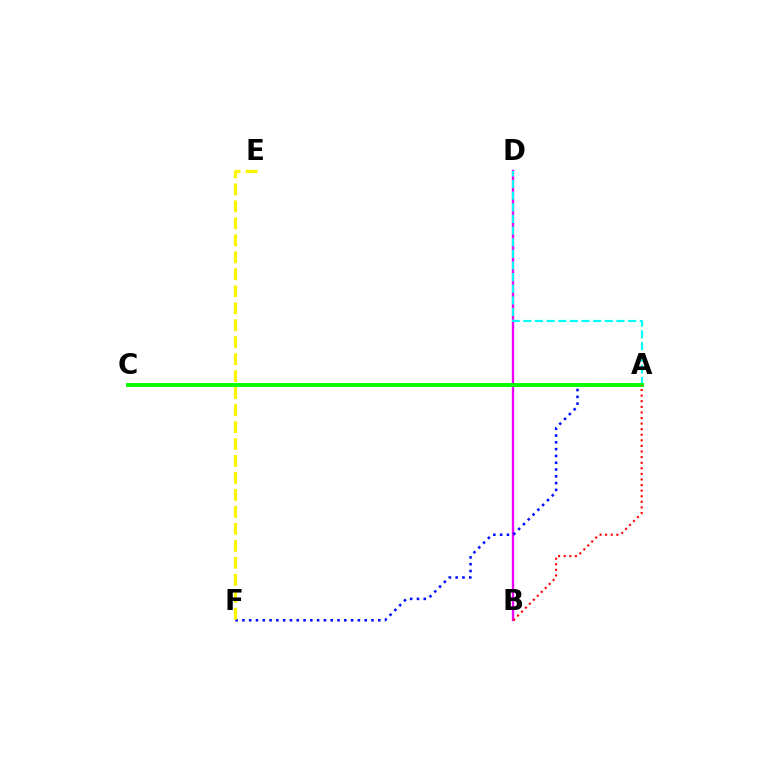{('B', 'D'): [{'color': '#ee00ff', 'line_style': 'solid', 'thickness': 1.68}], ('A', 'F'): [{'color': '#0010ff', 'line_style': 'dotted', 'thickness': 1.85}], ('A', 'D'): [{'color': '#00fff6', 'line_style': 'dashed', 'thickness': 1.58}], ('A', 'C'): [{'color': '#08ff00', 'line_style': 'solid', 'thickness': 2.82}], ('E', 'F'): [{'color': '#fcf500', 'line_style': 'dashed', 'thickness': 2.31}], ('A', 'B'): [{'color': '#ff0000', 'line_style': 'dotted', 'thickness': 1.52}]}